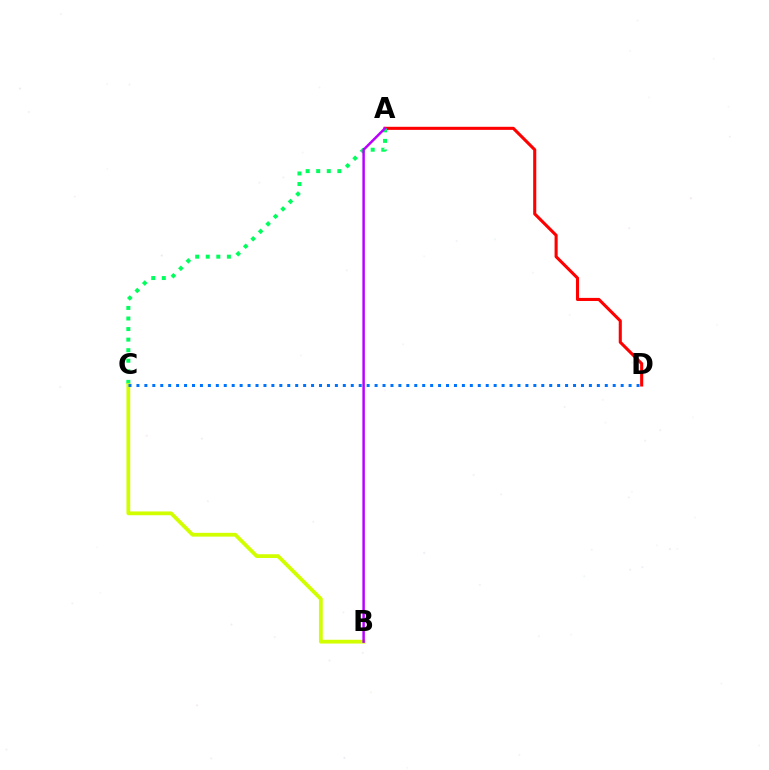{('A', 'D'): [{'color': '#ff0000', 'line_style': 'solid', 'thickness': 2.22}], ('A', 'C'): [{'color': '#00ff5c', 'line_style': 'dotted', 'thickness': 2.87}], ('B', 'C'): [{'color': '#d1ff00', 'line_style': 'solid', 'thickness': 2.72}], ('A', 'B'): [{'color': '#b900ff', 'line_style': 'solid', 'thickness': 1.78}], ('C', 'D'): [{'color': '#0074ff', 'line_style': 'dotted', 'thickness': 2.16}]}